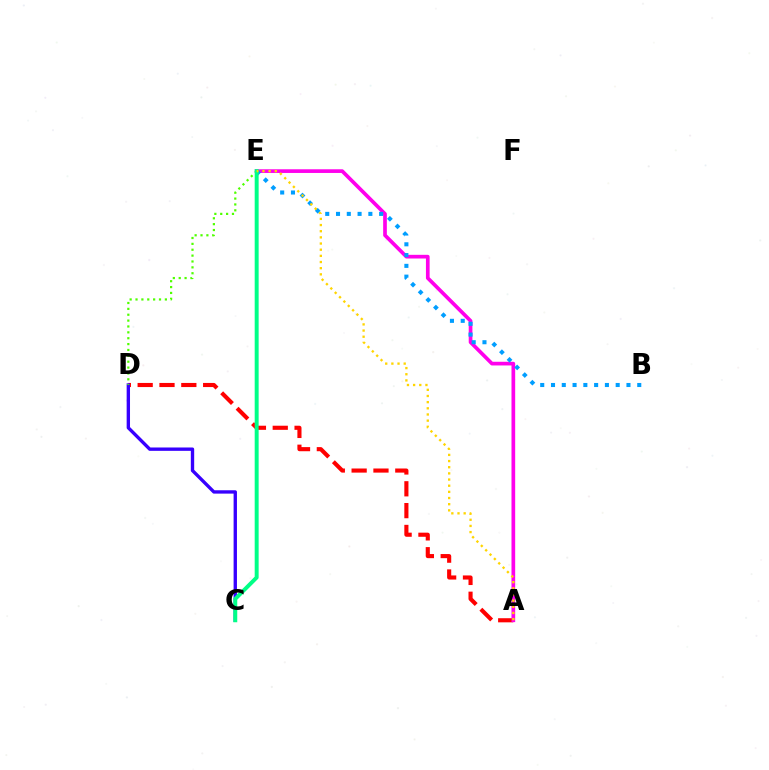{('A', 'D'): [{'color': '#ff0000', 'line_style': 'dashed', 'thickness': 2.97}], ('C', 'D'): [{'color': '#3700ff', 'line_style': 'solid', 'thickness': 2.42}], ('A', 'E'): [{'color': '#ff00ed', 'line_style': 'solid', 'thickness': 2.65}, {'color': '#ffd500', 'line_style': 'dotted', 'thickness': 1.67}], ('D', 'E'): [{'color': '#4fff00', 'line_style': 'dotted', 'thickness': 1.6}], ('B', 'E'): [{'color': '#009eff', 'line_style': 'dotted', 'thickness': 2.93}], ('C', 'E'): [{'color': '#00ff86', 'line_style': 'solid', 'thickness': 2.84}]}